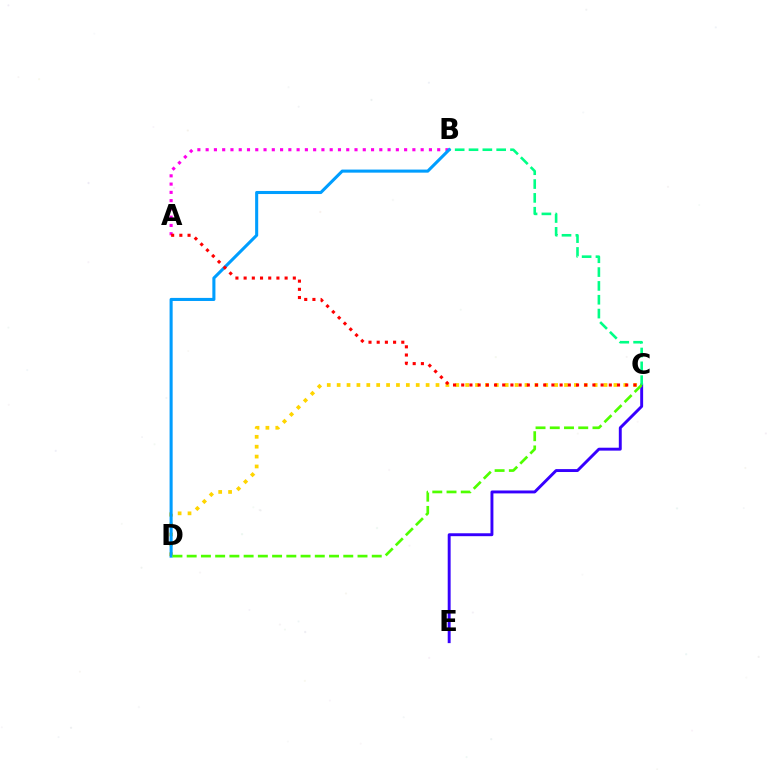{('C', 'D'): [{'color': '#ffd500', 'line_style': 'dotted', 'thickness': 2.69}, {'color': '#4fff00', 'line_style': 'dashed', 'thickness': 1.93}], ('C', 'E'): [{'color': '#3700ff', 'line_style': 'solid', 'thickness': 2.1}], ('B', 'C'): [{'color': '#00ff86', 'line_style': 'dashed', 'thickness': 1.88}], ('A', 'B'): [{'color': '#ff00ed', 'line_style': 'dotted', 'thickness': 2.25}], ('B', 'D'): [{'color': '#009eff', 'line_style': 'solid', 'thickness': 2.21}], ('A', 'C'): [{'color': '#ff0000', 'line_style': 'dotted', 'thickness': 2.23}]}